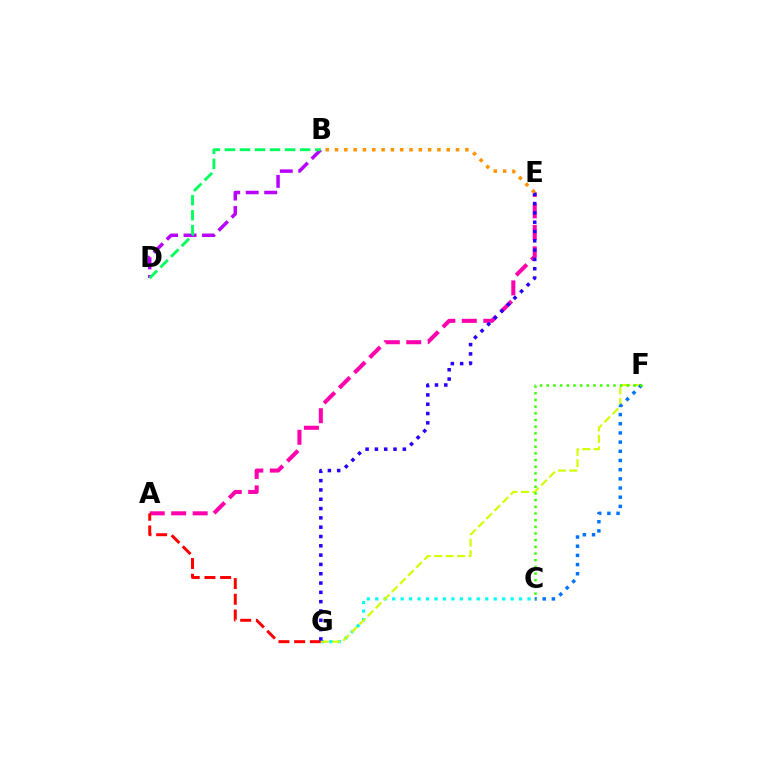{('C', 'G'): [{'color': '#00fff6', 'line_style': 'dotted', 'thickness': 2.3}], ('A', 'E'): [{'color': '#ff00ac', 'line_style': 'dashed', 'thickness': 2.92}], ('B', 'D'): [{'color': '#b900ff', 'line_style': 'dashed', 'thickness': 2.51}, {'color': '#00ff5c', 'line_style': 'dashed', 'thickness': 2.05}], ('A', 'G'): [{'color': '#ff0000', 'line_style': 'dashed', 'thickness': 2.13}], ('F', 'G'): [{'color': '#d1ff00', 'line_style': 'dashed', 'thickness': 1.55}], ('E', 'G'): [{'color': '#2500ff', 'line_style': 'dotted', 'thickness': 2.53}], ('B', 'E'): [{'color': '#ff9400', 'line_style': 'dotted', 'thickness': 2.53}], ('C', 'F'): [{'color': '#0074ff', 'line_style': 'dotted', 'thickness': 2.49}, {'color': '#3dff00', 'line_style': 'dotted', 'thickness': 1.81}]}